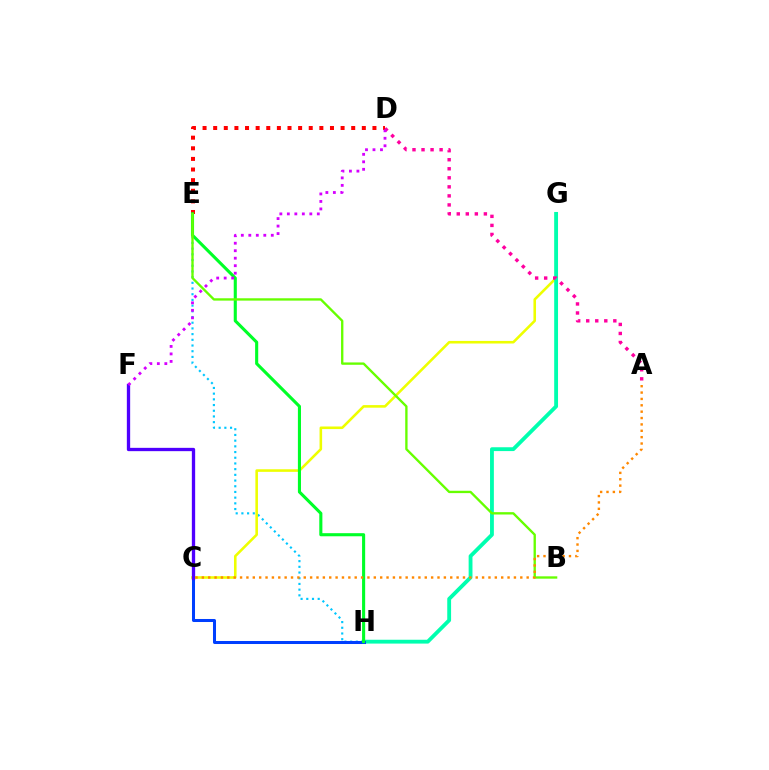{('E', 'H'): [{'color': '#00c7ff', 'line_style': 'dotted', 'thickness': 1.55}, {'color': '#00ff27', 'line_style': 'solid', 'thickness': 2.23}], ('C', 'G'): [{'color': '#eeff00', 'line_style': 'solid', 'thickness': 1.86}], ('G', 'H'): [{'color': '#00ffaf', 'line_style': 'solid', 'thickness': 2.76}], ('C', 'H'): [{'color': '#003fff', 'line_style': 'solid', 'thickness': 2.17}], ('A', 'D'): [{'color': '#ff00a0', 'line_style': 'dotted', 'thickness': 2.46}], ('D', 'E'): [{'color': '#ff0000', 'line_style': 'dotted', 'thickness': 2.88}], ('B', 'E'): [{'color': '#66ff00', 'line_style': 'solid', 'thickness': 1.69}], ('C', 'F'): [{'color': '#4f00ff', 'line_style': 'solid', 'thickness': 2.39}], ('A', 'C'): [{'color': '#ff8800', 'line_style': 'dotted', 'thickness': 1.73}], ('D', 'F'): [{'color': '#d600ff', 'line_style': 'dotted', 'thickness': 2.04}]}